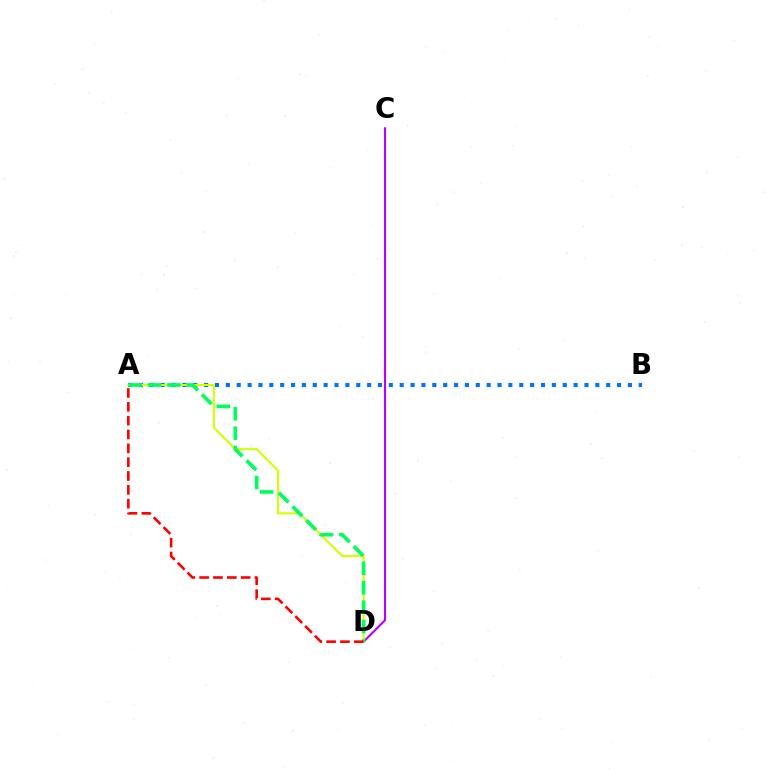{('A', 'B'): [{'color': '#0074ff', 'line_style': 'dotted', 'thickness': 2.95}], ('C', 'D'): [{'color': '#b900ff', 'line_style': 'solid', 'thickness': 1.52}], ('A', 'D'): [{'color': '#d1ff00', 'line_style': 'solid', 'thickness': 1.5}, {'color': '#00ff5c', 'line_style': 'dashed', 'thickness': 2.64}, {'color': '#ff0000', 'line_style': 'dashed', 'thickness': 1.88}]}